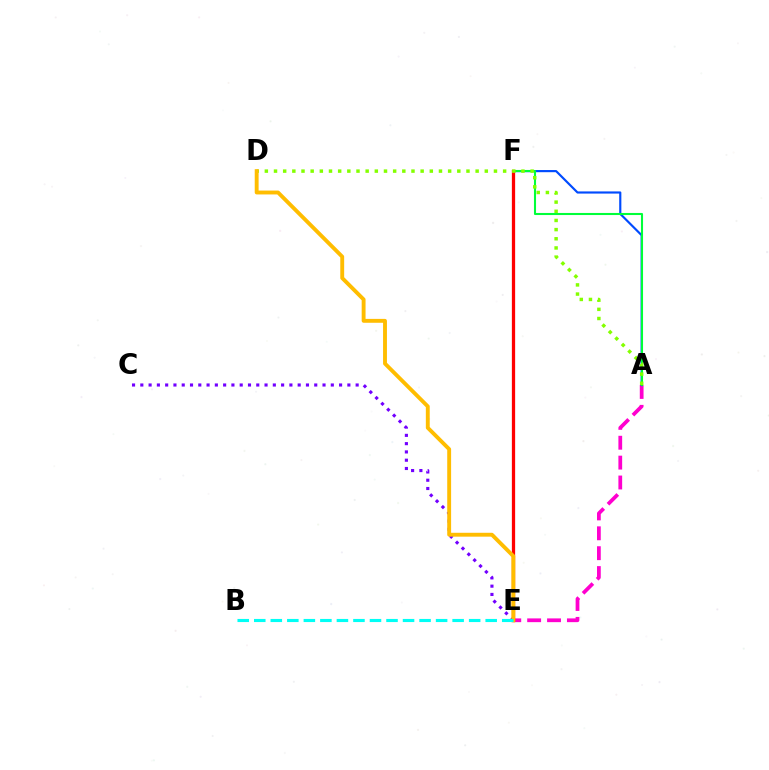{('C', 'E'): [{'color': '#7200ff', 'line_style': 'dotted', 'thickness': 2.25}], ('A', 'E'): [{'color': '#ff00cf', 'line_style': 'dashed', 'thickness': 2.7}], ('A', 'F'): [{'color': '#004bff', 'line_style': 'solid', 'thickness': 1.55}, {'color': '#00ff39', 'line_style': 'solid', 'thickness': 1.5}], ('E', 'F'): [{'color': '#ff0000', 'line_style': 'solid', 'thickness': 2.35}], ('A', 'D'): [{'color': '#84ff00', 'line_style': 'dotted', 'thickness': 2.49}], ('D', 'E'): [{'color': '#ffbd00', 'line_style': 'solid', 'thickness': 2.79}], ('B', 'E'): [{'color': '#00fff6', 'line_style': 'dashed', 'thickness': 2.25}]}